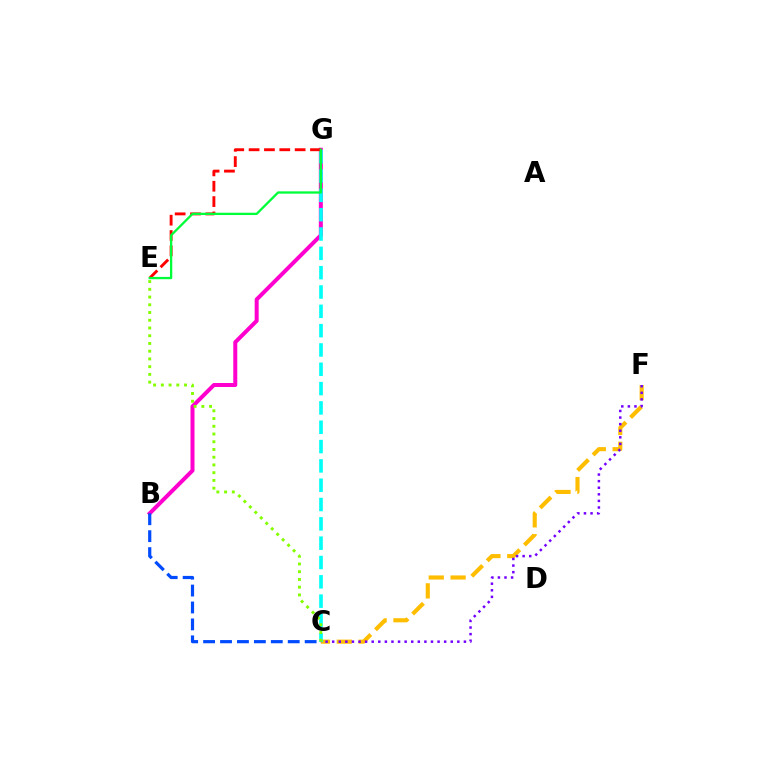{('B', 'G'): [{'color': '#ff00cf', 'line_style': 'solid', 'thickness': 2.88}], ('C', 'F'): [{'color': '#ffbd00', 'line_style': 'dashed', 'thickness': 2.97}, {'color': '#7200ff', 'line_style': 'dotted', 'thickness': 1.79}], ('C', 'G'): [{'color': '#00fff6', 'line_style': 'dashed', 'thickness': 2.62}], ('C', 'E'): [{'color': '#84ff00', 'line_style': 'dotted', 'thickness': 2.1}], ('B', 'C'): [{'color': '#004bff', 'line_style': 'dashed', 'thickness': 2.3}], ('E', 'G'): [{'color': '#ff0000', 'line_style': 'dashed', 'thickness': 2.08}, {'color': '#00ff39', 'line_style': 'solid', 'thickness': 1.65}]}